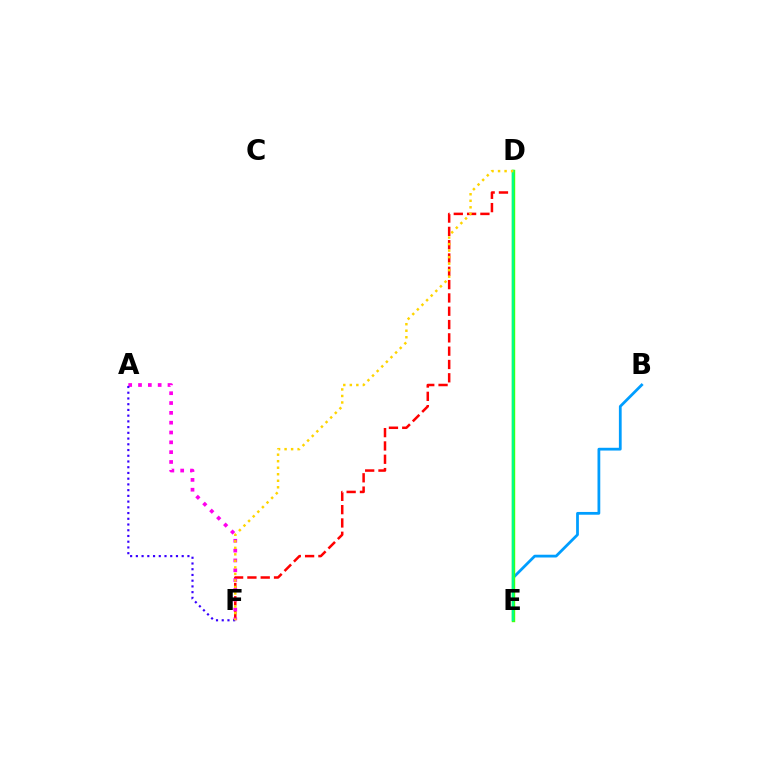{('B', 'E'): [{'color': '#009eff', 'line_style': 'solid', 'thickness': 1.99}], ('D', 'F'): [{'color': '#ff0000', 'line_style': 'dashed', 'thickness': 1.81}, {'color': '#ffd500', 'line_style': 'dotted', 'thickness': 1.77}], ('A', 'F'): [{'color': '#ff00ed', 'line_style': 'dotted', 'thickness': 2.67}, {'color': '#3700ff', 'line_style': 'dotted', 'thickness': 1.56}], ('D', 'E'): [{'color': '#4fff00', 'line_style': 'solid', 'thickness': 2.45}, {'color': '#00ff86', 'line_style': 'solid', 'thickness': 1.74}]}